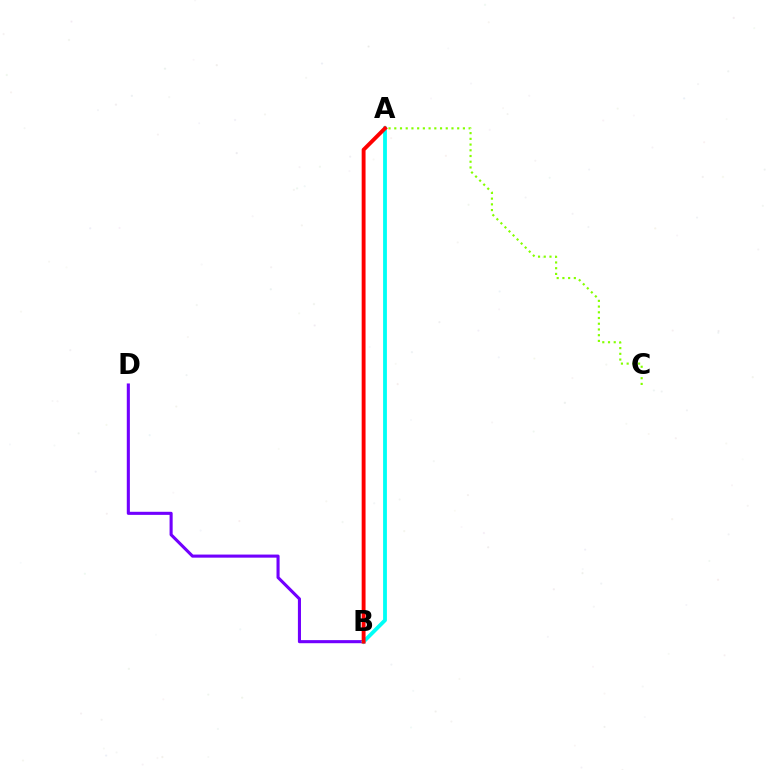{('B', 'D'): [{'color': '#7200ff', 'line_style': 'solid', 'thickness': 2.22}], ('A', 'B'): [{'color': '#00fff6', 'line_style': 'solid', 'thickness': 2.74}, {'color': '#ff0000', 'line_style': 'solid', 'thickness': 2.79}], ('A', 'C'): [{'color': '#84ff00', 'line_style': 'dotted', 'thickness': 1.55}]}